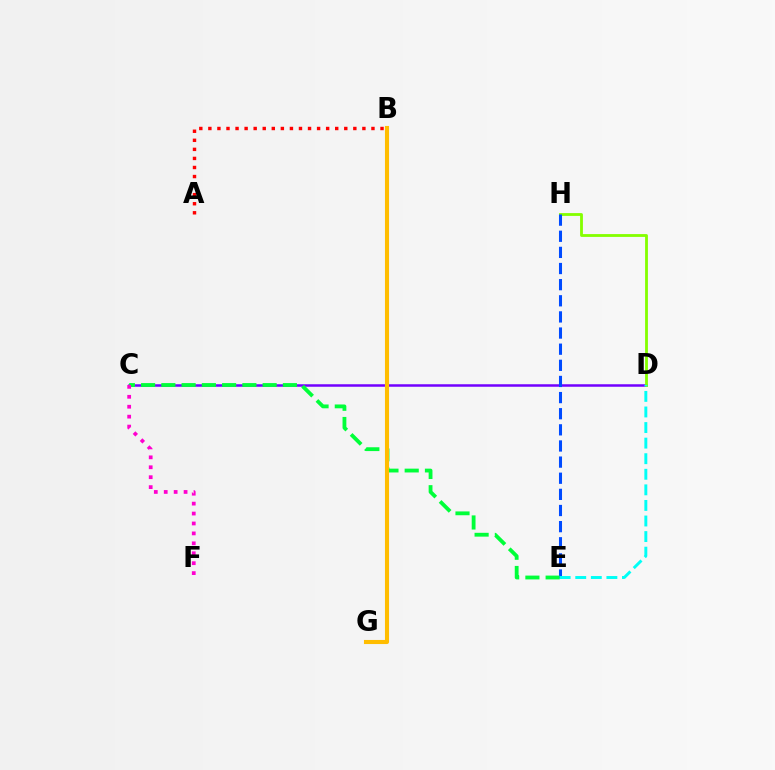{('C', 'D'): [{'color': '#7200ff', 'line_style': 'solid', 'thickness': 1.8}], ('D', 'H'): [{'color': '#84ff00', 'line_style': 'solid', 'thickness': 2.03}], ('E', 'H'): [{'color': '#004bff', 'line_style': 'dashed', 'thickness': 2.19}], ('A', 'B'): [{'color': '#ff0000', 'line_style': 'dotted', 'thickness': 2.46}], ('C', 'E'): [{'color': '#00ff39', 'line_style': 'dashed', 'thickness': 2.75}], ('B', 'G'): [{'color': '#ffbd00', 'line_style': 'solid', 'thickness': 2.94}], ('C', 'F'): [{'color': '#ff00cf', 'line_style': 'dotted', 'thickness': 2.7}], ('D', 'E'): [{'color': '#00fff6', 'line_style': 'dashed', 'thickness': 2.12}]}